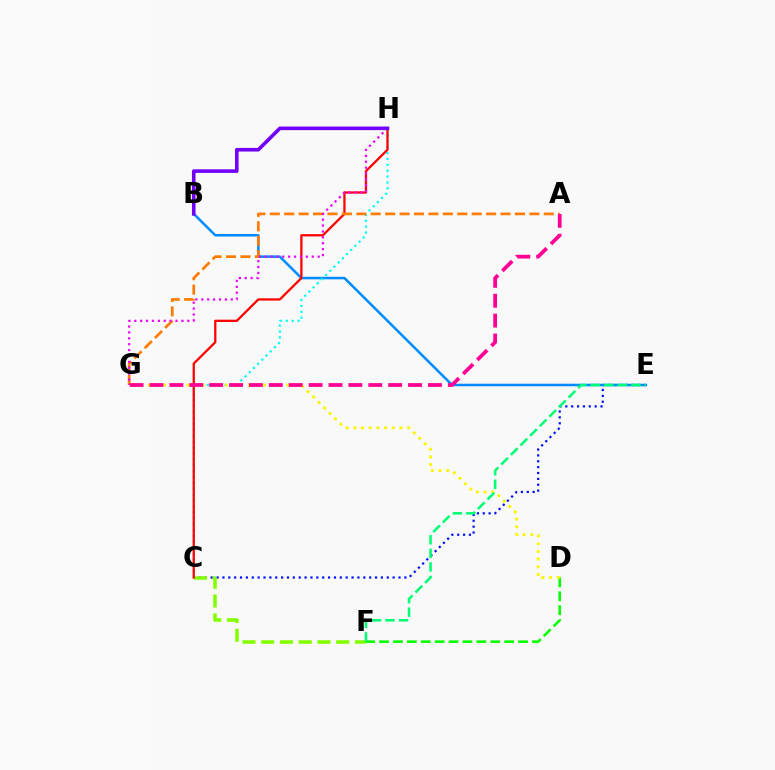{('C', 'E'): [{'color': '#0010ff', 'line_style': 'dotted', 'thickness': 1.59}], ('C', 'F'): [{'color': '#84ff00', 'line_style': 'dashed', 'thickness': 2.55}], ('B', 'E'): [{'color': '#008cff', 'line_style': 'solid', 'thickness': 1.82}], ('C', 'H'): [{'color': '#00fff6', 'line_style': 'dotted', 'thickness': 1.6}, {'color': '#ff0000', 'line_style': 'solid', 'thickness': 1.64}], ('D', 'F'): [{'color': '#08ff00', 'line_style': 'dashed', 'thickness': 1.89}], ('A', 'G'): [{'color': '#ff7c00', 'line_style': 'dashed', 'thickness': 1.96}, {'color': '#ff0094', 'line_style': 'dashed', 'thickness': 2.7}], ('D', 'G'): [{'color': '#fcf500', 'line_style': 'dotted', 'thickness': 2.09}], ('G', 'H'): [{'color': '#ee00ff', 'line_style': 'dotted', 'thickness': 1.6}], ('B', 'H'): [{'color': '#7200ff', 'line_style': 'solid', 'thickness': 2.59}], ('E', 'F'): [{'color': '#00ff74', 'line_style': 'dashed', 'thickness': 1.84}]}